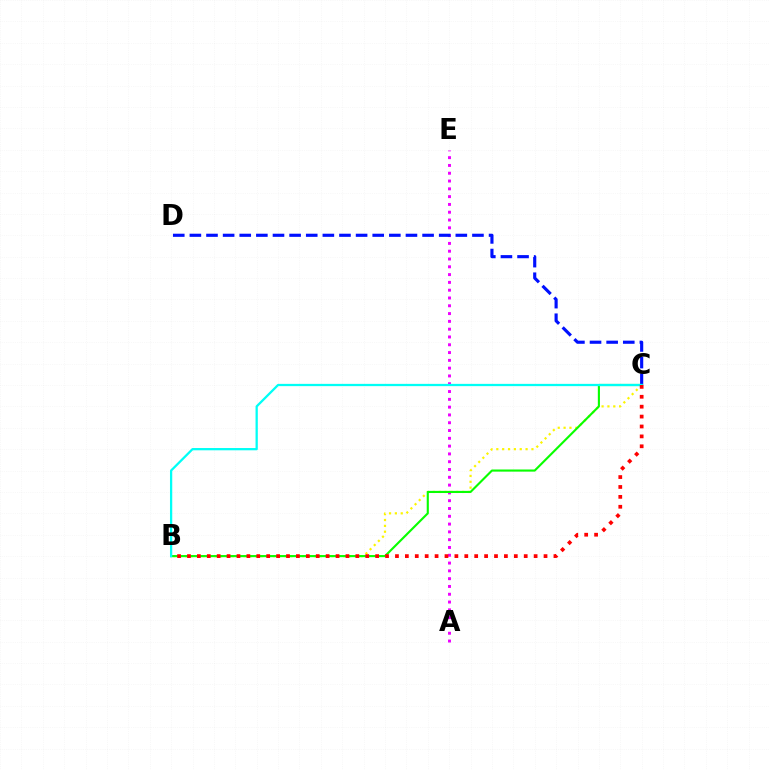{('A', 'E'): [{'color': '#ee00ff', 'line_style': 'dotted', 'thickness': 2.12}], ('B', 'C'): [{'color': '#fcf500', 'line_style': 'dotted', 'thickness': 1.59}, {'color': '#08ff00', 'line_style': 'solid', 'thickness': 1.53}, {'color': '#00fff6', 'line_style': 'solid', 'thickness': 1.63}, {'color': '#ff0000', 'line_style': 'dotted', 'thickness': 2.69}], ('C', 'D'): [{'color': '#0010ff', 'line_style': 'dashed', 'thickness': 2.26}]}